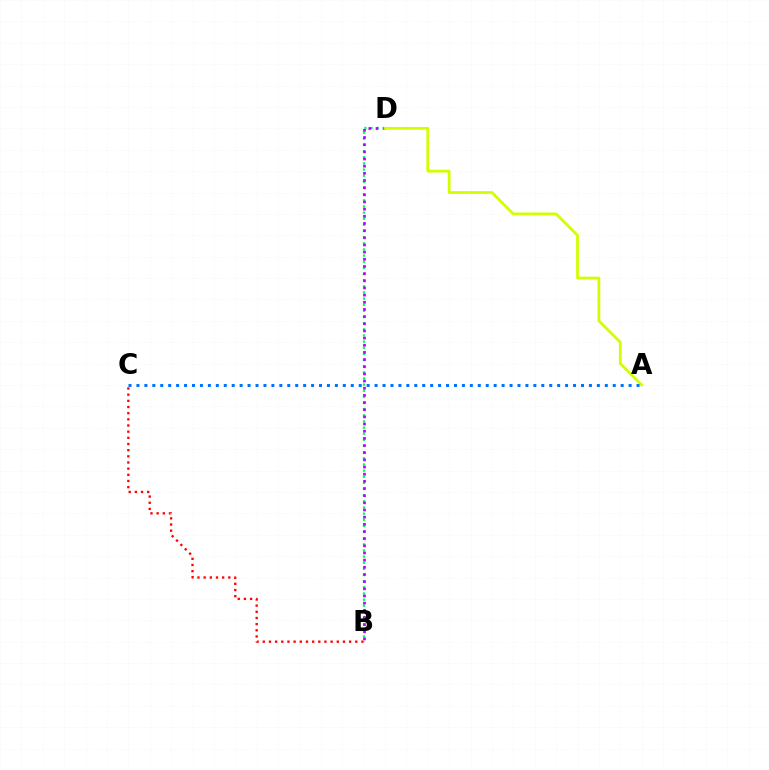{('B', 'C'): [{'color': '#ff0000', 'line_style': 'dotted', 'thickness': 1.68}], ('B', 'D'): [{'color': '#00ff5c', 'line_style': 'dotted', 'thickness': 1.67}, {'color': '#b900ff', 'line_style': 'dotted', 'thickness': 1.95}], ('A', 'D'): [{'color': '#d1ff00', 'line_style': 'solid', 'thickness': 2.0}], ('A', 'C'): [{'color': '#0074ff', 'line_style': 'dotted', 'thickness': 2.16}]}